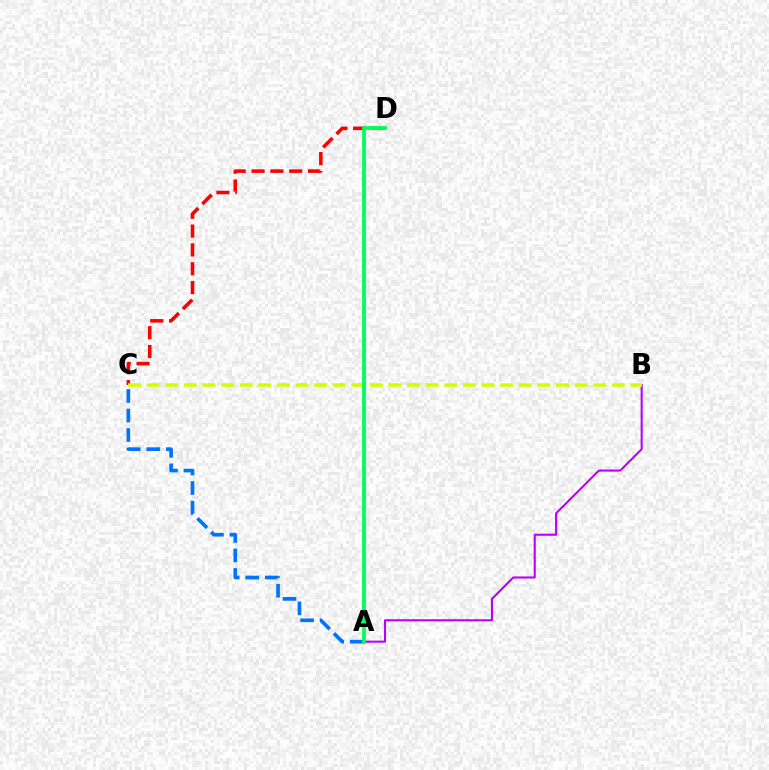{('A', 'C'): [{'color': '#0074ff', 'line_style': 'dashed', 'thickness': 2.65}], ('C', 'D'): [{'color': '#ff0000', 'line_style': 'dashed', 'thickness': 2.56}], ('A', 'B'): [{'color': '#b900ff', 'line_style': 'solid', 'thickness': 1.51}], ('B', 'C'): [{'color': '#d1ff00', 'line_style': 'dashed', 'thickness': 2.53}], ('A', 'D'): [{'color': '#00ff5c', 'line_style': 'solid', 'thickness': 2.76}]}